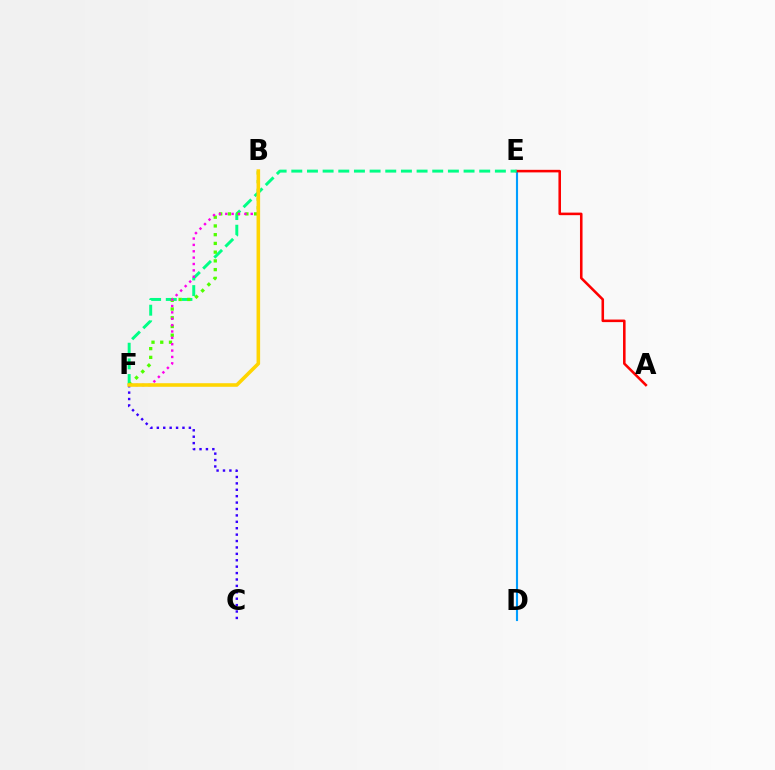{('C', 'F'): [{'color': '#3700ff', 'line_style': 'dotted', 'thickness': 1.74}], ('D', 'E'): [{'color': '#009eff', 'line_style': 'solid', 'thickness': 1.53}], ('A', 'E'): [{'color': '#ff0000', 'line_style': 'solid', 'thickness': 1.84}], ('E', 'F'): [{'color': '#00ff86', 'line_style': 'dashed', 'thickness': 2.13}], ('B', 'F'): [{'color': '#4fff00', 'line_style': 'dotted', 'thickness': 2.37}, {'color': '#ff00ed', 'line_style': 'dotted', 'thickness': 1.73}, {'color': '#ffd500', 'line_style': 'solid', 'thickness': 2.58}]}